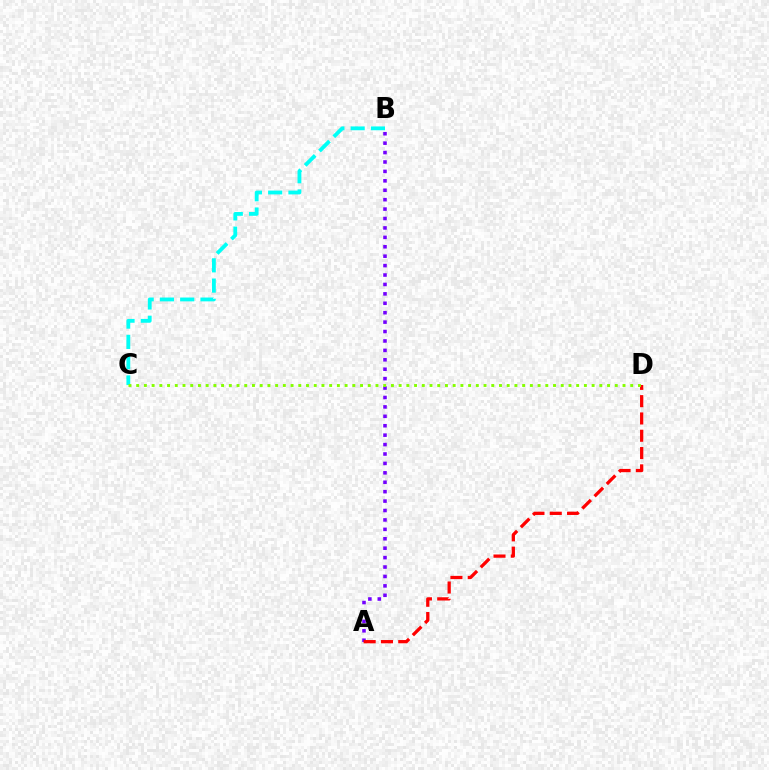{('A', 'B'): [{'color': '#7200ff', 'line_style': 'dotted', 'thickness': 2.56}], ('B', 'C'): [{'color': '#00fff6', 'line_style': 'dashed', 'thickness': 2.75}], ('A', 'D'): [{'color': '#ff0000', 'line_style': 'dashed', 'thickness': 2.35}], ('C', 'D'): [{'color': '#84ff00', 'line_style': 'dotted', 'thickness': 2.1}]}